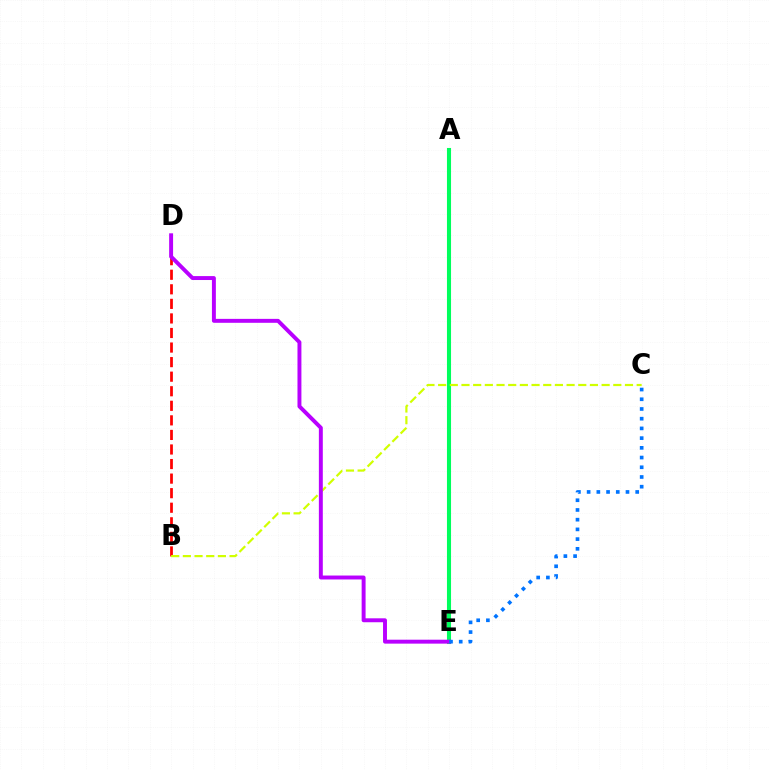{('A', 'E'): [{'color': '#00ff5c', 'line_style': 'solid', 'thickness': 2.94}], ('B', 'D'): [{'color': '#ff0000', 'line_style': 'dashed', 'thickness': 1.98}], ('B', 'C'): [{'color': '#d1ff00', 'line_style': 'dashed', 'thickness': 1.59}], ('D', 'E'): [{'color': '#b900ff', 'line_style': 'solid', 'thickness': 2.83}], ('C', 'E'): [{'color': '#0074ff', 'line_style': 'dotted', 'thickness': 2.64}]}